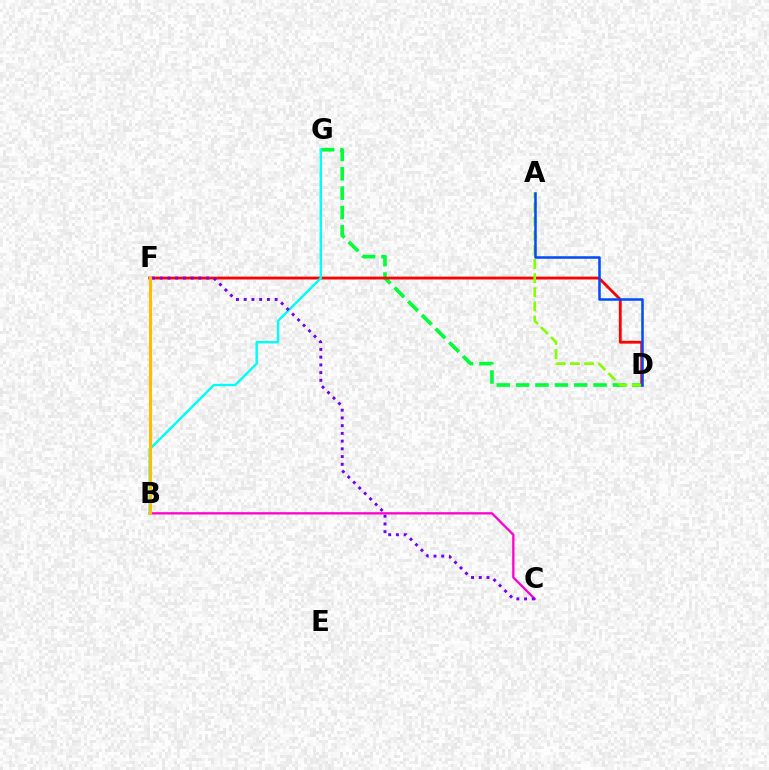{('D', 'G'): [{'color': '#00ff39', 'line_style': 'dashed', 'thickness': 2.63}], ('B', 'C'): [{'color': '#ff00cf', 'line_style': 'solid', 'thickness': 1.66}], ('D', 'F'): [{'color': '#ff0000', 'line_style': 'solid', 'thickness': 2.03}], ('A', 'D'): [{'color': '#84ff00', 'line_style': 'dashed', 'thickness': 1.92}, {'color': '#004bff', 'line_style': 'solid', 'thickness': 1.82}], ('B', 'G'): [{'color': '#00fff6', 'line_style': 'solid', 'thickness': 1.74}], ('C', 'F'): [{'color': '#7200ff', 'line_style': 'dotted', 'thickness': 2.1}], ('B', 'F'): [{'color': '#ffbd00', 'line_style': 'solid', 'thickness': 2.27}]}